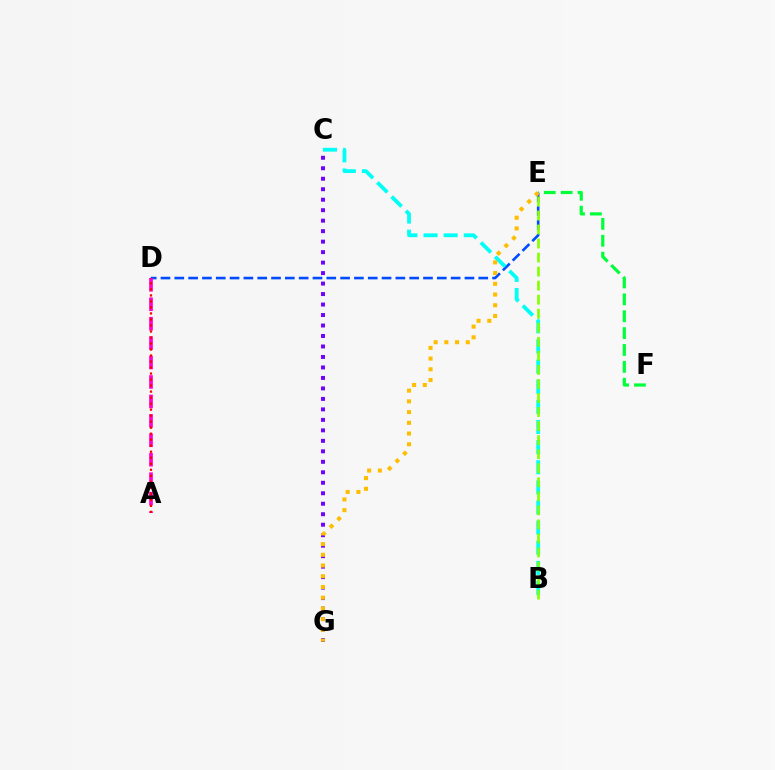{('D', 'E'): [{'color': '#004bff', 'line_style': 'dashed', 'thickness': 1.88}], ('A', 'D'): [{'color': '#ff00cf', 'line_style': 'dashed', 'thickness': 2.64}, {'color': '#ff0000', 'line_style': 'dotted', 'thickness': 1.63}], ('B', 'C'): [{'color': '#00fff6', 'line_style': 'dashed', 'thickness': 2.73}], ('C', 'G'): [{'color': '#7200ff', 'line_style': 'dotted', 'thickness': 2.85}], ('E', 'F'): [{'color': '#00ff39', 'line_style': 'dashed', 'thickness': 2.29}], ('B', 'E'): [{'color': '#84ff00', 'line_style': 'dashed', 'thickness': 1.91}], ('E', 'G'): [{'color': '#ffbd00', 'line_style': 'dotted', 'thickness': 2.91}]}